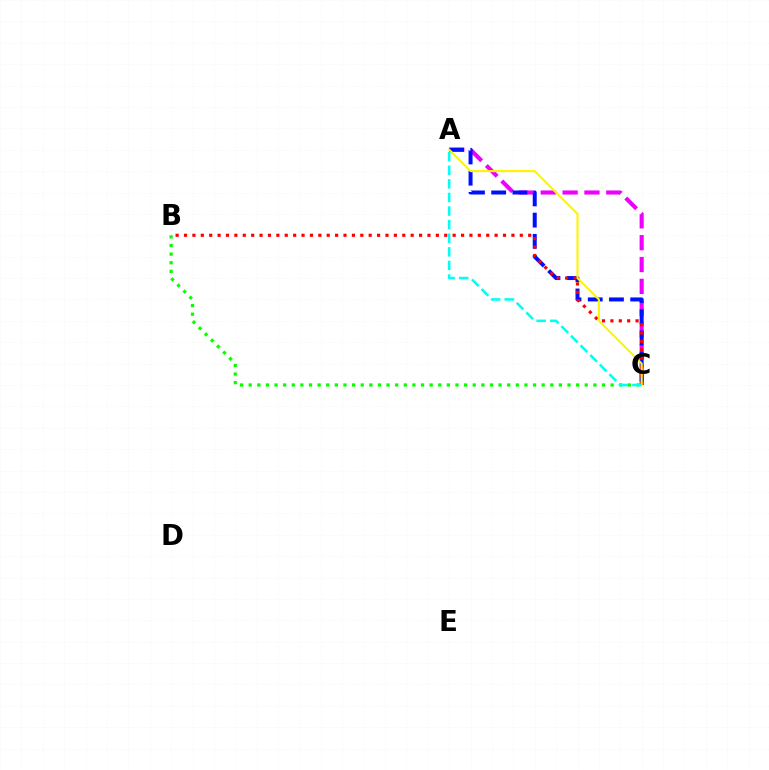{('A', 'C'): [{'color': '#ee00ff', 'line_style': 'dashed', 'thickness': 2.97}, {'color': '#0010ff', 'line_style': 'dashed', 'thickness': 2.88}, {'color': '#fcf500', 'line_style': 'solid', 'thickness': 1.51}, {'color': '#00fff6', 'line_style': 'dashed', 'thickness': 1.85}], ('B', 'C'): [{'color': '#ff0000', 'line_style': 'dotted', 'thickness': 2.28}, {'color': '#08ff00', 'line_style': 'dotted', 'thickness': 2.34}]}